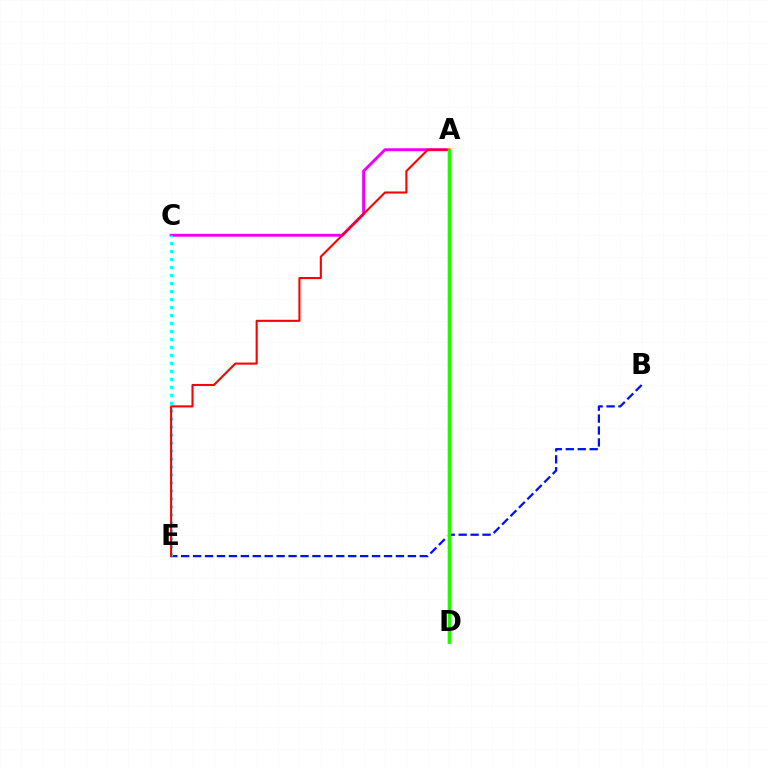{('B', 'E'): [{'color': '#0010ff', 'line_style': 'dashed', 'thickness': 1.62}], ('A', 'C'): [{'color': '#ee00ff', 'line_style': 'solid', 'thickness': 2.11}], ('C', 'E'): [{'color': '#00fff6', 'line_style': 'dotted', 'thickness': 2.17}], ('A', 'D'): [{'color': '#fcf500', 'line_style': 'solid', 'thickness': 2.76}, {'color': '#08ff00', 'line_style': 'solid', 'thickness': 1.99}], ('A', 'E'): [{'color': '#ff0000', 'line_style': 'solid', 'thickness': 1.51}]}